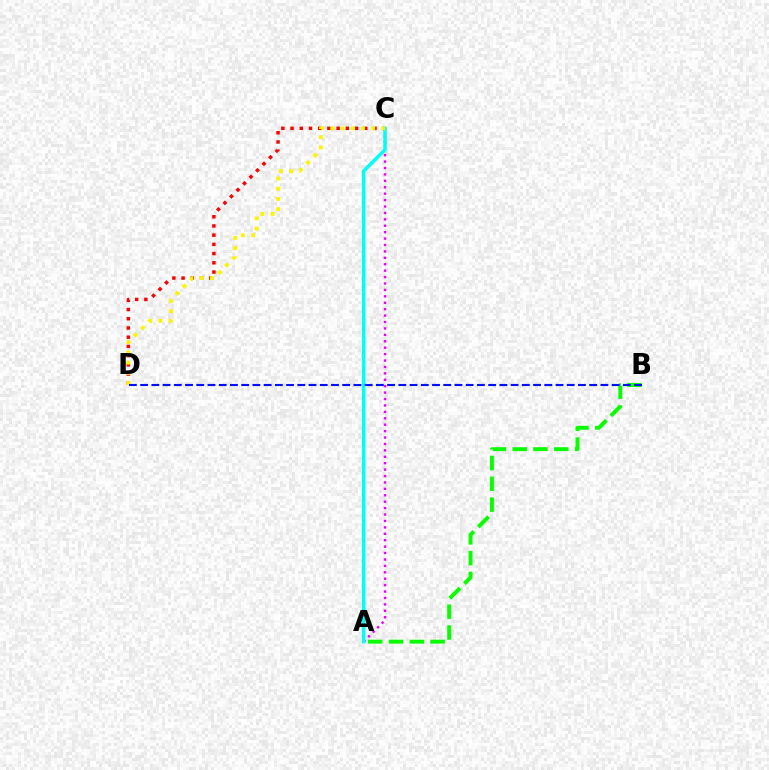{('A', 'C'): [{'color': '#ee00ff', 'line_style': 'dotted', 'thickness': 1.74}, {'color': '#00fff6', 'line_style': 'solid', 'thickness': 2.52}], ('C', 'D'): [{'color': '#ff0000', 'line_style': 'dotted', 'thickness': 2.5}, {'color': '#fcf500', 'line_style': 'dotted', 'thickness': 2.78}], ('A', 'B'): [{'color': '#08ff00', 'line_style': 'dashed', 'thickness': 2.83}], ('B', 'D'): [{'color': '#0010ff', 'line_style': 'dashed', 'thickness': 1.53}]}